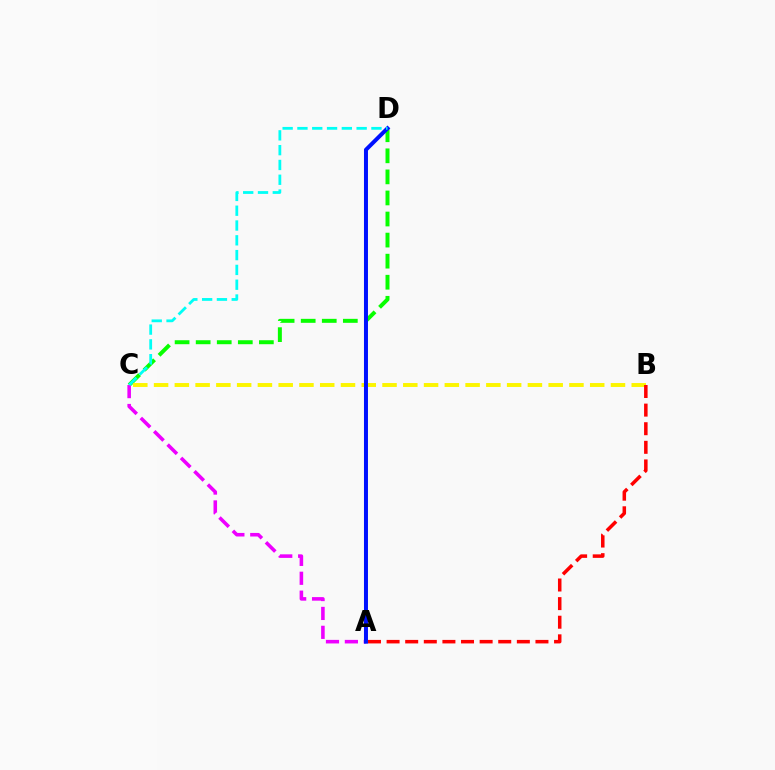{('C', 'D'): [{'color': '#08ff00', 'line_style': 'dashed', 'thickness': 2.86}, {'color': '#00fff6', 'line_style': 'dashed', 'thickness': 2.01}], ('A', 'C'): [{'color': '#ee00ff', 'line_style': 'dashed', 'thickness': 2.57}], ('B', 'C'): [{'color': '#fcf500', 'line_style': 'dashed', 'thickness': 2.82}], ('A', 'D'): [{'color': '#0010ff', 'line_style': 'solid', 'thickness': 2.88}], ('A', 'B'): [{'color': '#ff0000', 'line_style': 'dashed', 'thickness': 2.53}]}